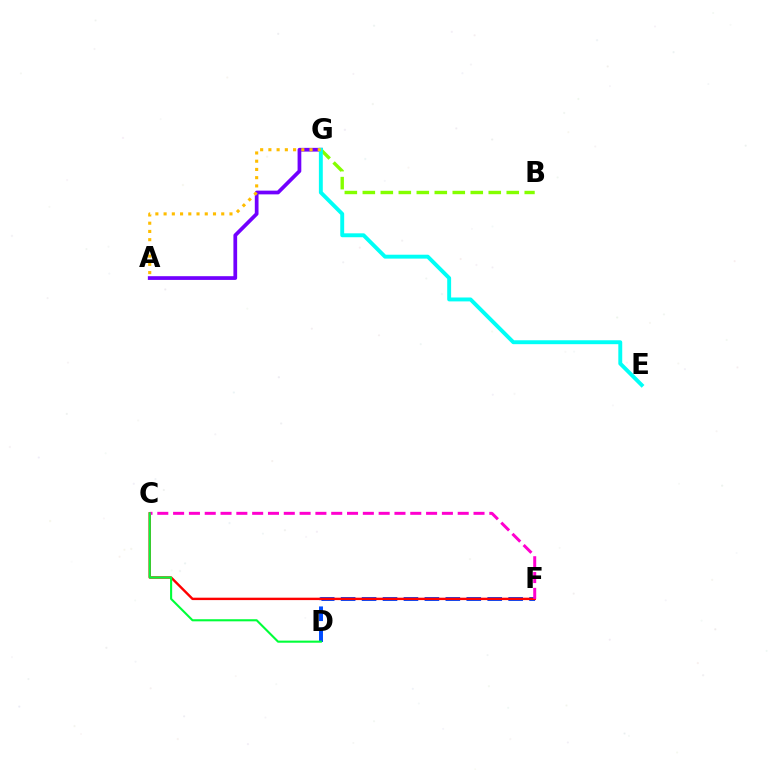{('D', 'F'): [{'color': '#004bff', 'line_style': 'dashed', 'thickness': 2.84}], ('A', 'G'): [{'color': '#7200ff', 'line_style': 'solid', 'thickness': 2.68}, {'color': '#ffbd00', 'line_style': 'dotted', 'thickness': 2.24}], ('C', 'F'): [{'color': '#ff0000', 'line_style': 'solid', 'thickness': 1.74}, {'color': '#ff00cf', 'line_style': 'dashed', 'thickness': 2.15}], ('B', 'G'): [{'color': '#84ff00', 'line_style': 'dashed', 'thickness': 2.44}], ('E', 'G'): [{'color': '#00fff6', 'line_style': 'solid', 'thickness': 2.81}], ('C', 'D'): [{'color': '#00ff39', 'line_style': 'solid', 'thickness': 1.51}]}